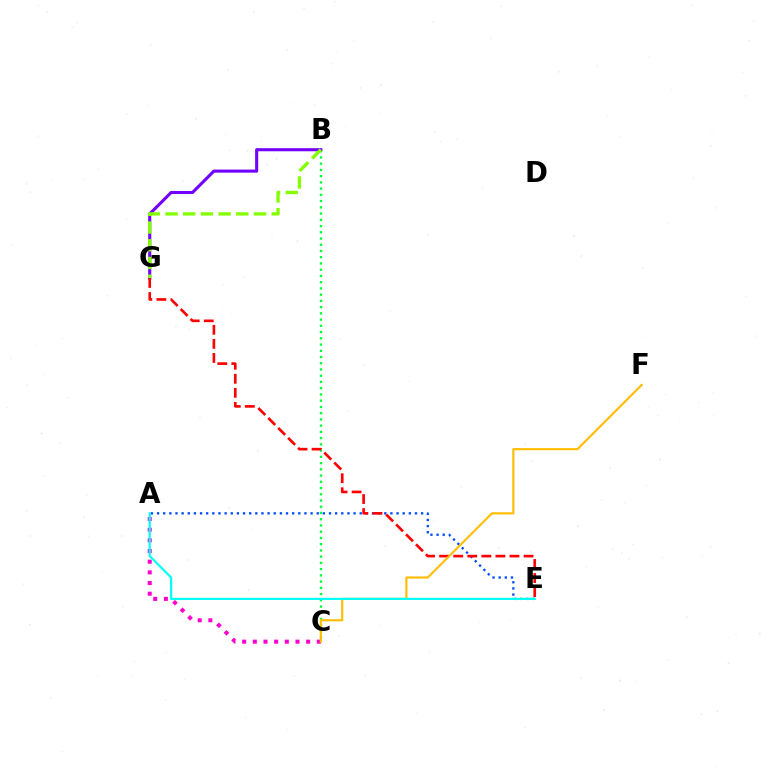{('B', 'C'): [{'color': '#00ff39', 'line_style': 'dotted', 'thickness': 1.69}], ('B', 'G'): [{'color': '#7200ff', 'line_style': 'solid', 'thickness': 2.22}, {'color': '#84ff00', 'line_style': 'dashed', 'thickness': 2.41}], ('A', 'C'): [{'color': '#ff00cf', 'line_style': 'dotted', 'thickness': 2.9}], ('A', 'E'): [{'color': '#004bff', 'line_style': 'dotted', 'thickness': 1.67}, {'color': '#00fff6', 'line_style': 'solid', 'thickness': 1.58}], ('E', 'G'): [{'color': '#ff0000', 'line_style': 'dashed', 'thickness': 1.91}], ('C', 'F'): [{'color': '#ffbd00', 'line_style': 'solid', 'thickness': 1.54}]}